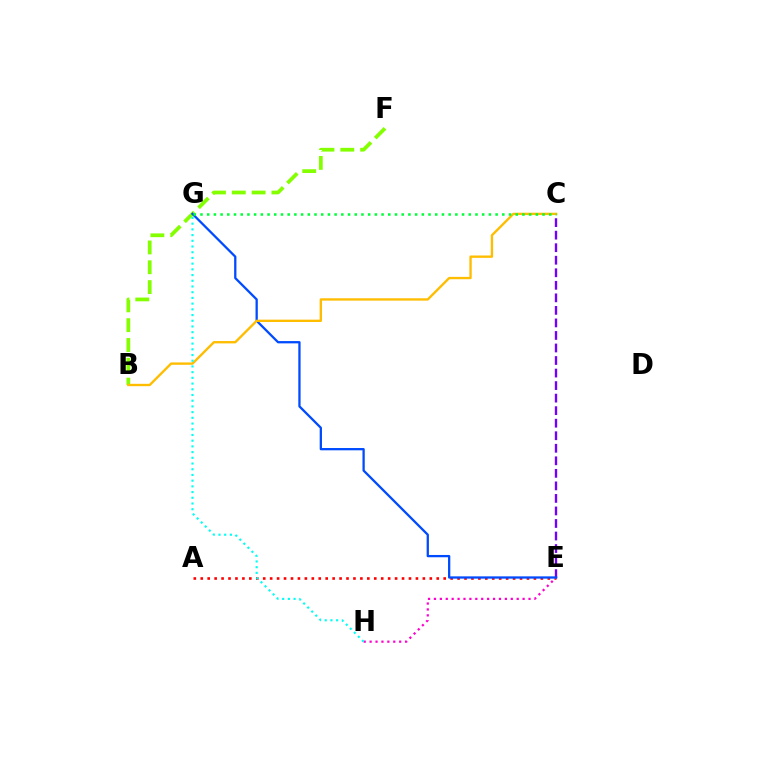{('C', 'E'): [{'color': '#7200ff', 'line_style': 'dashed', 'thickness': 1.7}], ('A', 'E'): [{'color': '#ff0000', 'line_style': 'dotted', 'thickness': 1.89}], ('B', 'F'): [{'color': '#84ff00', 'line_style': 'dashed', 'thickness': 2.69}], ('E', 'H'): [{'color': '#ff00cf', 'line_style': 'dotted', 'thickness': 1.61}], ('E', 'G'): [{'color': '#004bff', 'line_style': 'solid', 'thickness': 1.64}], ('B', 'C'): [{'color': '#ffbd00', 'line_style': 'solid', 'thickness': 1.69}], ('C', 'G'): [{'color': '#00ff39', 'line_style': 'dotted', 'thickness': 1.82}], ('G', 'H'): [{'color': '#00fff6', 'line_style': 'dotted', 'thickness': 1.55}]}